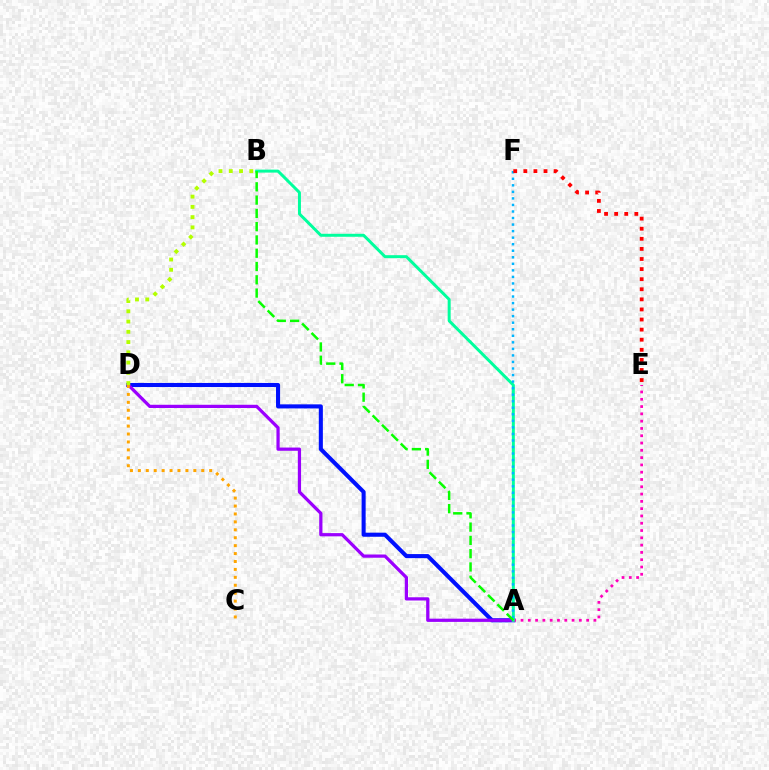{('A', 'D'): [{'color': '#0010ff', 'line_style': 'solid', 'thickness': 2.93}, {'color': '#9b00ff', 'line_style': 'solid', 'thickness': 2.33}], ('A', 'E'): [{'color': '#ff00bd', 'line_style': 'dotted', 'thickness': 1.98}], ('A', 'B'): [{'color': '#00ff9d', 'line_style': 'solid', 'thickness': 2.15}, {'color': '#08ff00', 'line_style': 'dashed', 'thickness': 1.8}], ('A', 'F'): [{'color': '#00b5ff', 'line_style': 'dotted', 'thickness': 1.78}], ('C', 'D'): [{'color': '#ffa500', 'line_style': 'dotted', 'thickness': 2.15}], ('E', 'F'): [{'color': '#ff0000', 'line_style': 'dotted', 'thickness': 2.74}], ('B', 'D'): [{'color': '#b3ff00', 'line_style': 'dotted', 'thickness': 2.79}]}